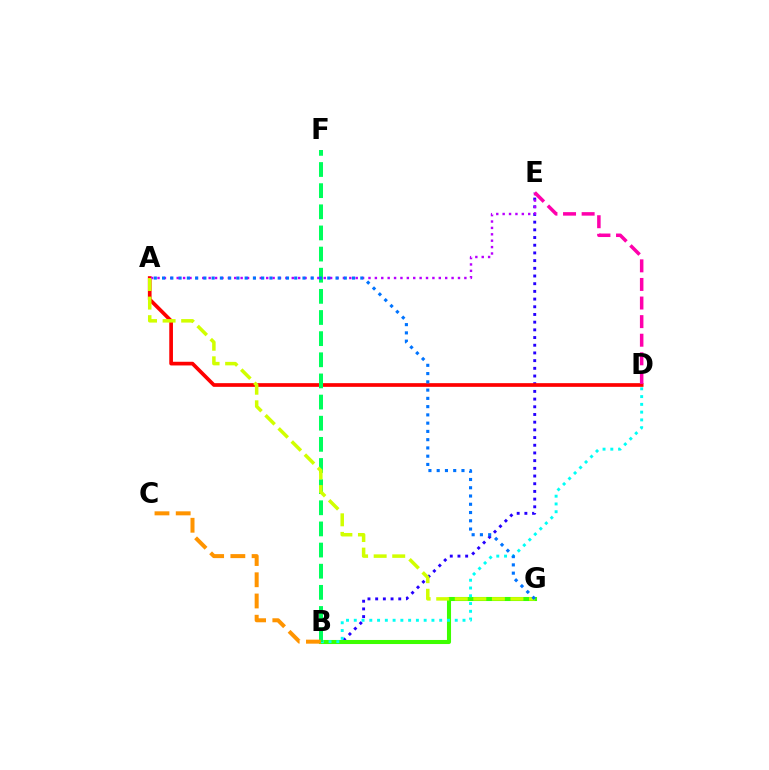{('B', 'E'): [{'color': '#2500ff', 'line_style': 'dotted', 'thickness': 2.09}], ('A', 'D'): [{'color': '#ff0000', 'line_style': 'solid', 'thickness': 2.66}], ('B', 'G'): [{'color': '#3dff00', 'line_style': 'solid', 'thickness': 2.93}], ('B', 'D'): [{'color': '#00fff6', 'line_style': 'dotted', 'thickness': 2.11}], ('A', 'E'): [{'color': '#b900ff', 'line_style': 'dotted', 'thickness': 1.74}], ('B', 'F'): [{'color': '#00ff5c', 'line_style': 'dashed', 'thickness': 2.87}], ('D', 'E'): [{'color': '#ff00ac', 'line_style': 'dashed', 'thickness': 2.53}], ('A', 'G'): [{'color': '#d1ff00', 'line_style': 'dashed', 'thickness': 2.52}, {'color': '#0074ff', 'line_style': 'dotted', 'thickness': 2.24}], ('B', 'C'): [{'color': '#ff9400', 'line_style': 'dashed', 'thickness': 2.88}]}